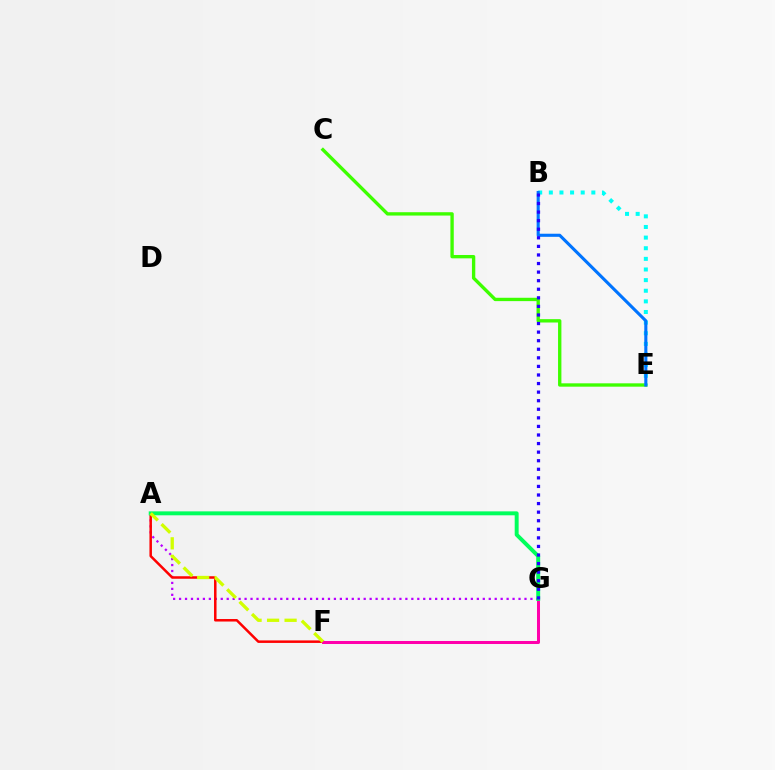{('C', 'E'): [{'color': '#3dff00', 'line_style': 'solid', 'thickness': 2.41}], ('F', 'G'): [{'color': '#ff9400', 'line_style': 'dashed', 'thickness': 2.07}, {'color': '#ff00ac', 'line_style': 'solid', 'thickness': 2.17}], ('A', 'G'): [{'color': '#b900ff', 'line_style': 'dotted', 'thickness': 1.62}, {'color': '#00ff5c', 'line_style': 'solid', 'thickness': 2.84}], ('A', 'F'): [{'color': '#ff0000', 'line_style': 'solid', 'thickness': 1.8}, {'color': '#d1ff00', 'line_style': 'dashed', 'thickness': 2.38}], ('B', 'E'): [{'color': '#00fff6', 'line_style': 'dotted', 'thickness': 2.89}, {'color': '#0074ff', 'line_style': 'solid', 'thickness': 2.23}], ('B', 'G'): [{'color': '#2500ff', 'line_style': 'dotted', 'thickness': 2.33}]}